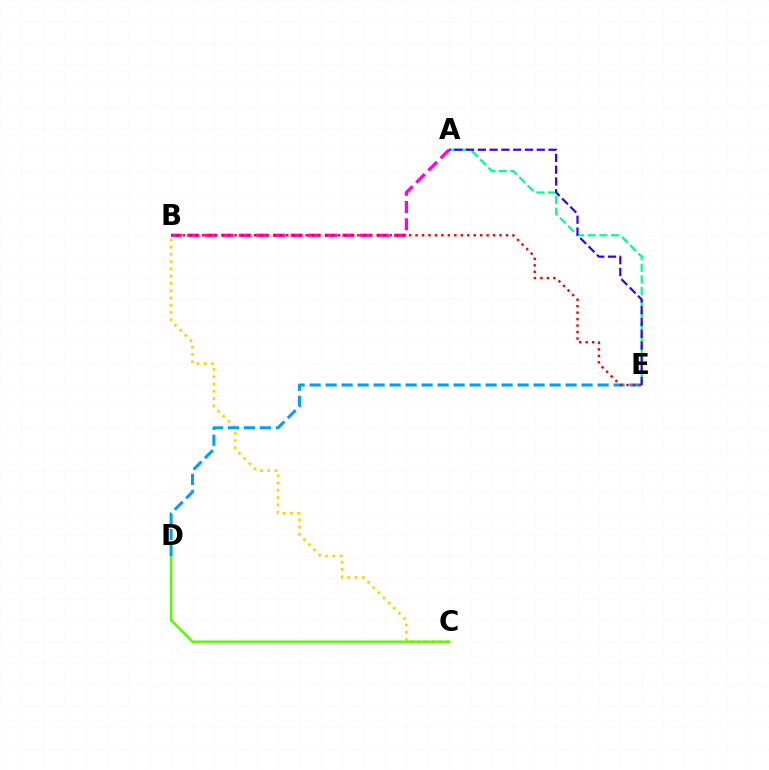{('A', 'E'): [{'color': '#00ff86', 'line_style': 'dashed', 'thickness': 1.58}, {'color': '#3700ff', 'line_style': 'dashed', 'thickness': 1.6}], ('B', 'C'): [{'color': '#ffd500', 'line_style': 'dotted', 'thickness': 1.98}], ('C', 'D'): [{'color': '#4fff00', 'line_style': 'solid', 'thickness': 1.72}], ('A', 'B'): [{'color': '#ff00ed', 'line_style': 'dashed', 'thickness': 2.34}], ('D', 'E'): [{'color': '#009eff', 'line_style': 'dashed', 'thickness': 2.17}], ('B', 'E'): [{'color': '#ff0000', 'line_style': 'dotted', 'thickness': 1.76}]}